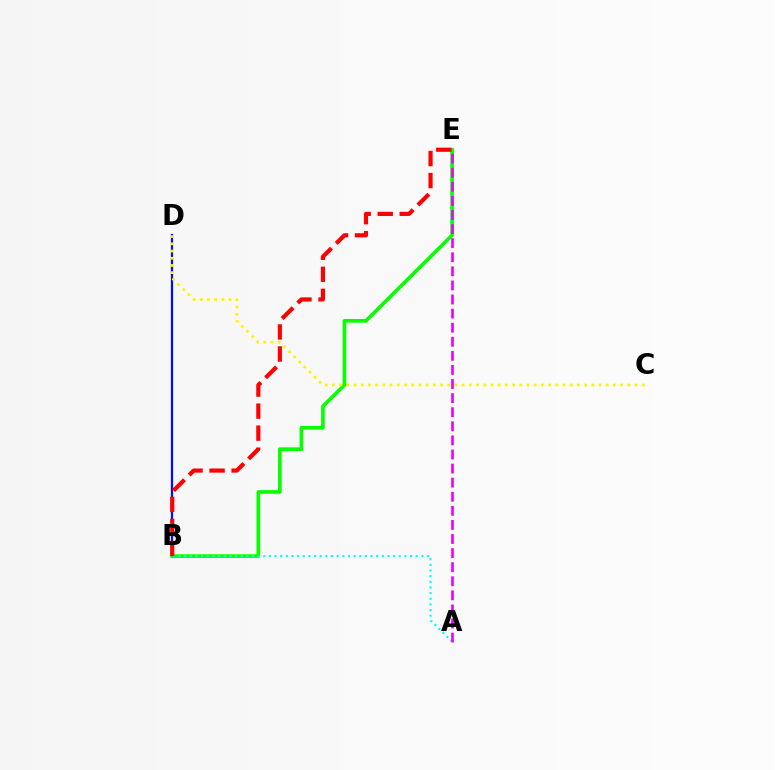{('B', 'D'): [{'color': '#0010ff', 'line_style': 'solid', 'thickness': 1.62}], ('B', 'E'): [{'color': '#08ff00', 'line_style': 'solid', 'thickness': 2.64}, {'color': '#ff0000', 'line_style': 'dashed', 'thickness': 2.99}], ('A', 'B'): [{'color': '#00fff6', 'line_style': 'dotted', 'thickness': 1.53}], ('A', 'E'): [{'color': '#ee00ff', 'line_style': 'dashed', 'thickness': 1.91}], ('C', 'D'): [{'color': '#fcf500', 'line_style': 'dotted', 'thickness': 1.96}]}